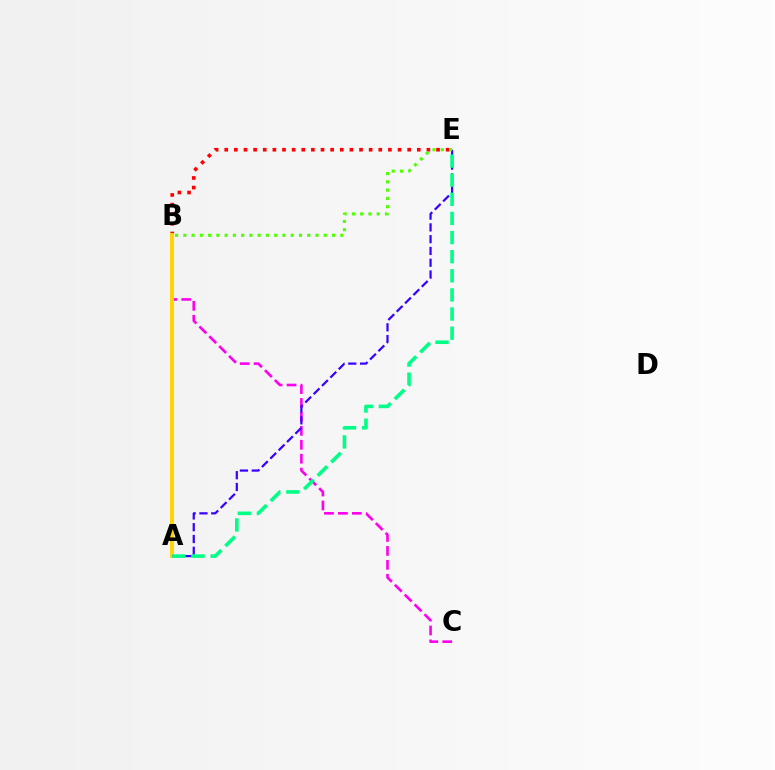{('B', 'C'): [{'color': '#ff00ed', 'line_style': 'dashed', 'thickness': 1.89}], ('B', 'E'): [{'color': '#ff0000', 'line_style': 'dotted', 'thickness': 2.62}, {'color': '#4fff00', 'line_style': 'dotted', 'thickness': 2.24}], ('A', 'B'): [{'color': '#009eff', 'line_style': 'solid', 'thickness': 1.66}, {'color': '#ffd500', 'line_style': 'solid', 'thickness': 2.84}], ('A', 'E'): [{'color': '#3700ff', 'line_style': 'dashed', 'thickness': 1.6}, {'color': '#00ff86', 'line_style': 'dashed', 'thickness': 2.6}]}